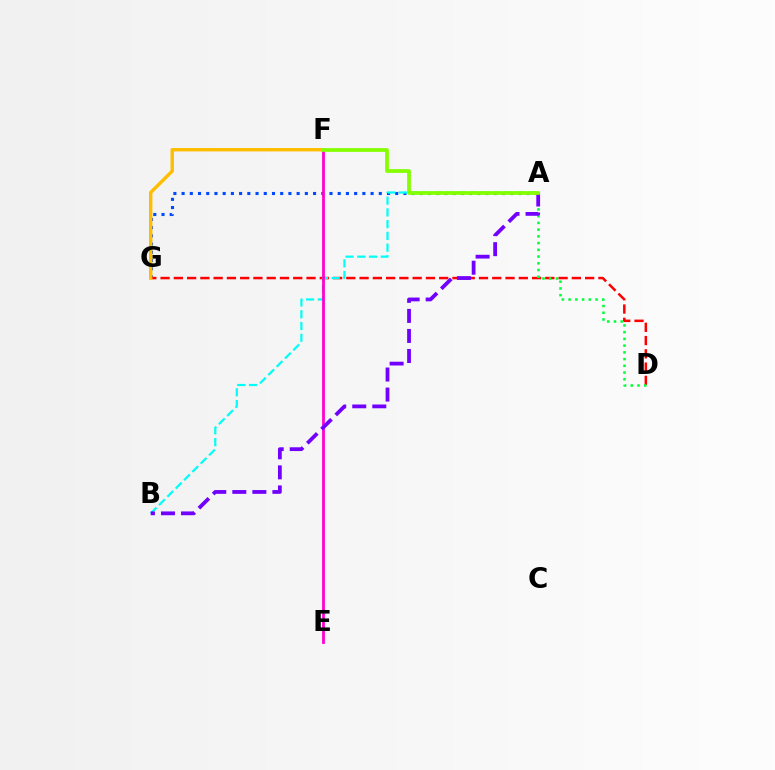{('A', 'G'): [{'color': '#004bff', 'line_style': 'dotted', 'thickness': 2.23}], ('D', 'G'): [{'color': '#ff0000', 'line_style': 'dashed', 'thickness': 1.8}], ('A', 'D'): [{'color': '#00ff39', 'line_style': 'dotted', 'thickness': 1.83}], ('F', 'G'): [{'color': '#ffbd00', 'line_style': 'solid', 'thickness': 2.45}], ('A', 'B'): [{'color': '#00fff6', 'line_style': 'dashed', 'thickness': 1.6}, {'color': '#7200ff', 'line_style': 'dashed', 'thickness': 2.72}], ('E', 'F'): [{'color': '#ff00cf', 'line_style': 'solid', 'thickness': 2.01}], ('A', 'F'): [{'color': '#84ff00', 'line_style': 'solid', 'thickness': 2.7}]}